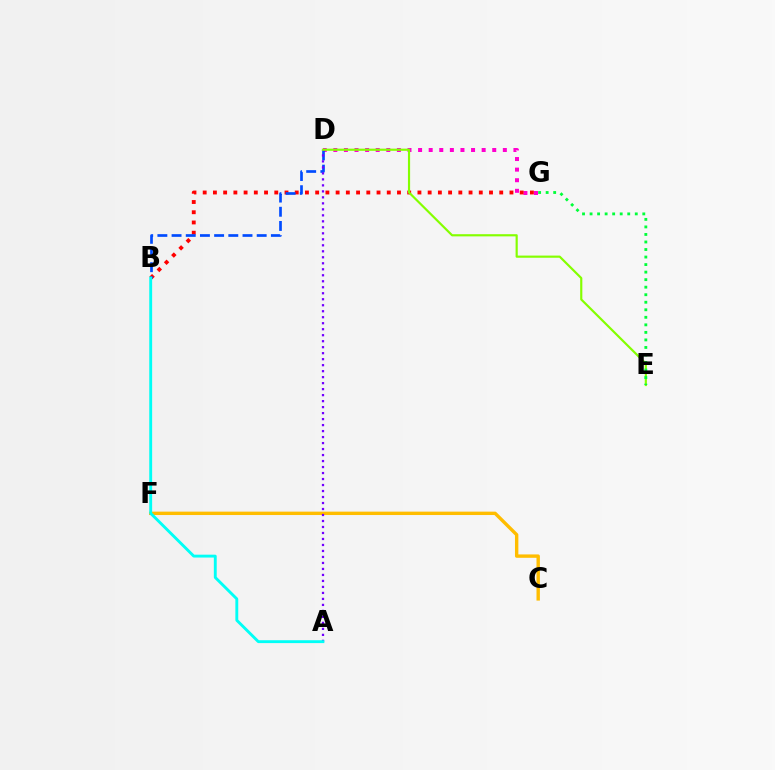{('C', 'F'): [{'color': '#ffbd00', 'line_style': 'solid', 'thickness': 2.44}], ('D', 'G'): [{'color': '#ff00cf', 'line_style': 'dotted', 'thickness': 2.88}], ('B', 'G'): [{'color': '#ff0000', 'line_style': 'dotted', 'thickness': 2.78}], ('B', 'D'): [{'color': '#004bff', 'line_style': 'dashed', 'thickness': 1.93}], ('A', 'D'): [{'color': '#7200ff', 'line_style': 'dotted', 'thickness': 1.63}], ('A', 'B'): [{'color': '#00fff6', 'line_style': 'solid', 'thickness': 2.07}], ('D', 'E'): [{'color': '#84ff00', 'line_style': 'solid', 'thickness': 1.56}], ('E', 'G'): [{'color': '#00ff39', 'line_style': 'dotted', 'thickness': 2.05}]}